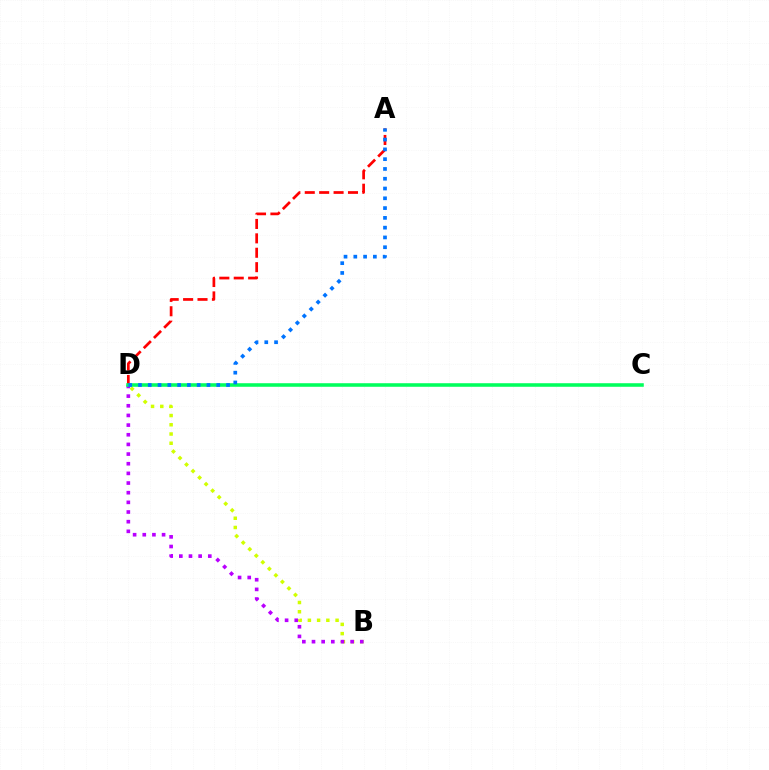{('B', 'D'): [{'color': '#d1ff00', 'line_style': 'dotted', 'thickness': 2.51}, {'color': '#b900ff', 'line_style': 'dotted', 'thickness': 2.62}], ('A', 'D'): [{'color': '#ff0000', 'line_style': 'dashed', 'thickness': 1.96}, {'color': '#0074ff', 'line_style': 'dotted', 'thickness': 2.66}], ('C', 'D'): [{'color': '#00ff5c', 'line_style': 'solid', 'thickness': 2.56}]}